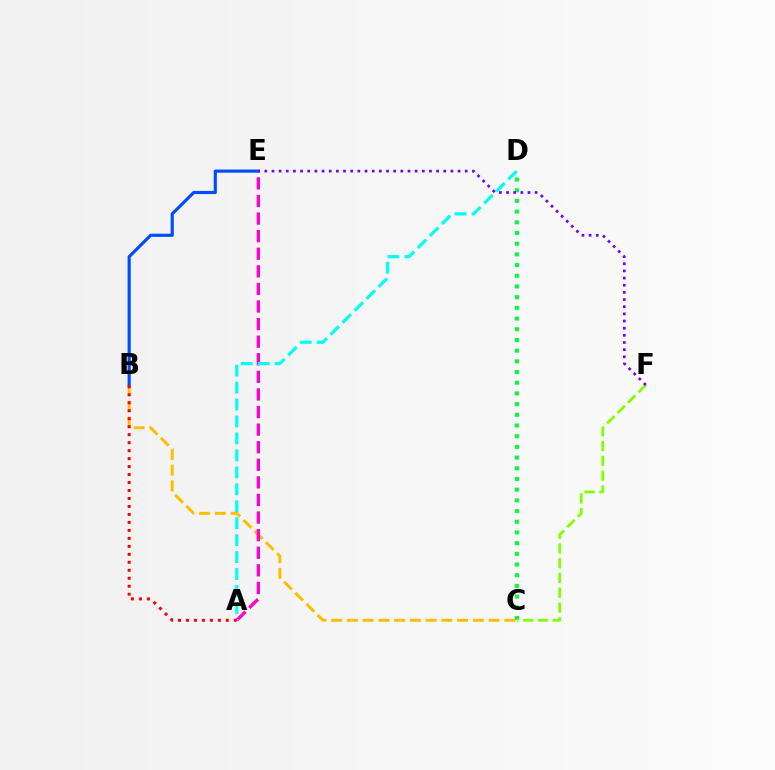{('B', 'C'): [{'color': '#ffbd00', 'line_style': 'dashed', 'thickness': 2.14}], ('C', 'D'): [{'color': '#00ff39', 'line_style': 'dotted', 'thickness': 2.91}], ('C', 'F'): [{'color': '#84ff00', 'line_style': 'dashed', 'thickness': 2.01}], ('B', 'E'): [{'color': '#004bff', 'line_style': 'solid', 'thickness': 2.27}], ('A', 'E'): [{'color': '#ff00cf', 'line_style': 'dashed', 'thickness': 2.39}], ('A', 'D'): [{'color': '#00fff6', 'line_style': 'dashed', 'thickness': 2.3}], ('A', 'B'): [{'color': '#ff0000', 'line_style': 'dotted', 'thickness': 2.17}], ('E', 'F'): [{'color': '#7200ff', 'line_style': 'dotted', 'thickness': 1.94}]}